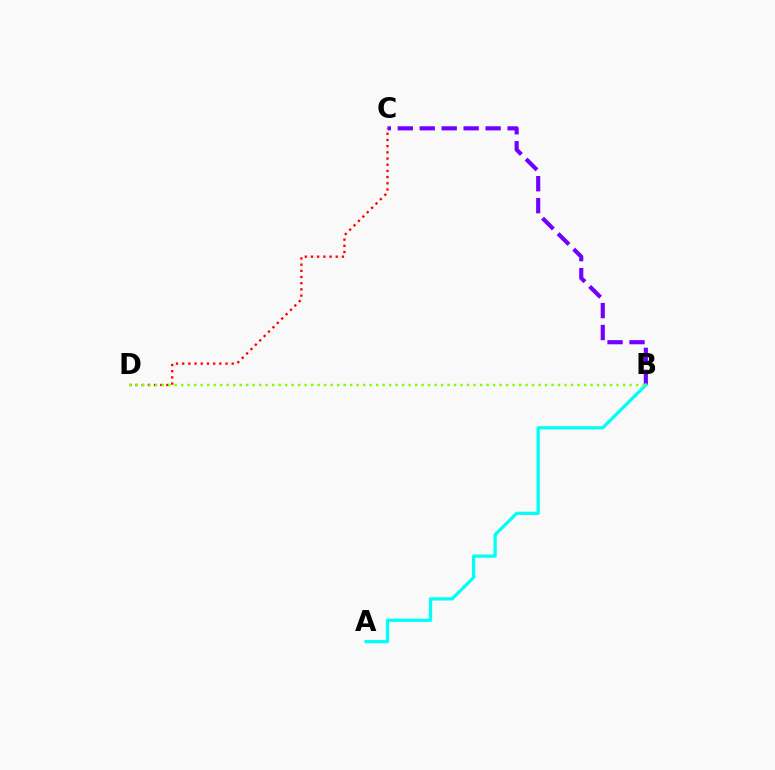{('B', 'C'): [{'color': '#7200ff', 'line_style': 'dashed', 'thickness': 2.98}], ('A', 'B'): [{'color': '#00fff6', 'line_style': 'solid', 'thickness': 2.34}], ('C', 'D'): [{'color': '#ff0000', 'line_style': 'dotted', 'thickness': 1.68}], ('B', 'D'): [{'color': '#84ff00', 'line_style': 'dotted', 'thickness': 1.77}]}